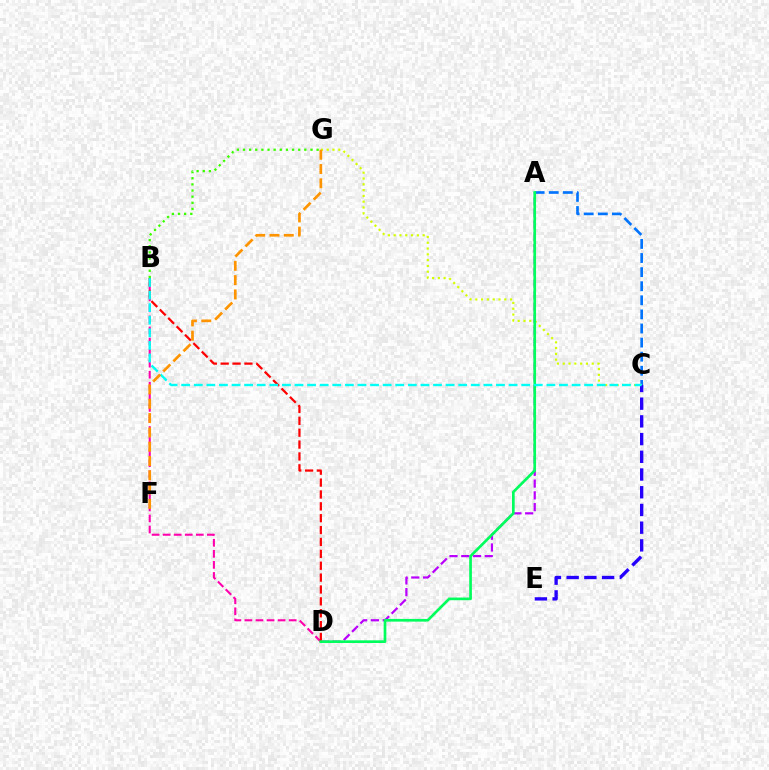{('A', 'D'): [{'color': '#b900ff', 'line_style': 'dashed', 'thickness': 1.6}, {'color': '#00ff5c', 'line_style': 'solid', 'thickness': 1.93}], ('A', 'C'): [{'color': '#0074ff', 'line_style': 'dashed', 'thickness': 1.91}], ('C', 'G'): [{'color': '#d1ff00', 'line_style': 'dotted', 'thickness': 1.57}], ('B', 'D'): [{'color': '#ff00ac', 'line_style': 'dashed', 'thickness': 1.5}, {'color': '#ff0000', 'line_style': 'dashed', 'thickness': 1.61}], ('C', 'E'): [{'color': '#2500ff', 'line_style': 'dashed', 'thickness': 2.41}], ('B', 'C'): [{'color': '#00fff6', 'line_style': 'dashed', 'thickness': 1.71}], ('F', 'G'): [{'color': '#ff9400', 'line_style': 'dashed', 'thickness': 1.94}], ('B', 'G'): [{'color': '#3dff00', 'line_style': 'dotted', 'thickness': 1.67}]}